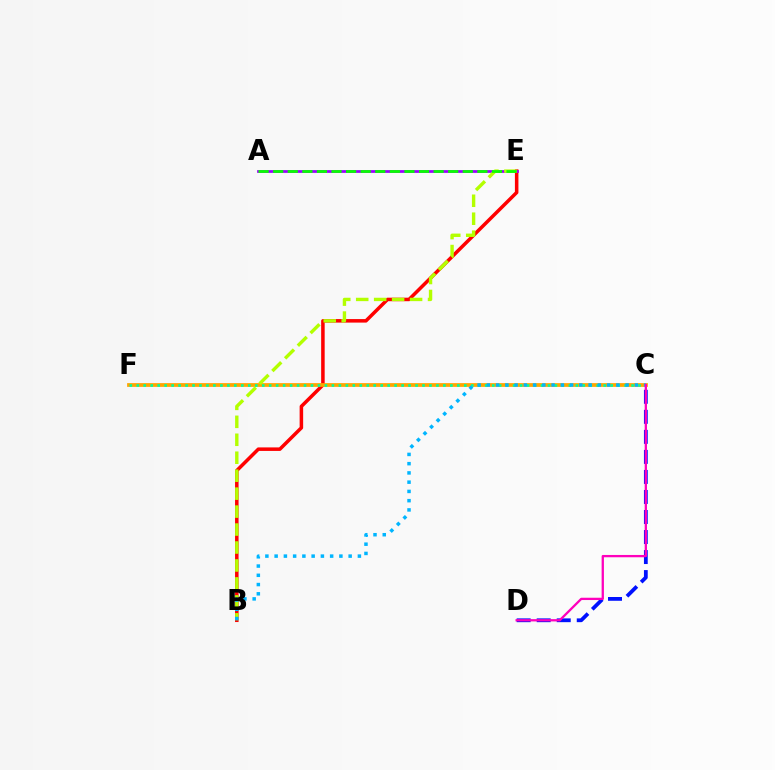{('B', 'E'): [{'color': '#ff0000', 'line_style': 'solid', 'thickness': 2.54}, {'color': '#b3ff00', 'line_style': 'dashed', 'thickness': 2.44}], ('C', 'F'): [{'color': '#ffa500', 'line_style': 'solid', 'thickness': 2.71}, {'color': '#00ff9d', 'line_style': 'dotted', 'thickness': 1.89}], ('A', 'E'): [{'color': '#9b00ff', 'line_style': 'solid', 'thickness': 1.98}, {'color': '#08ff00', 'line_style': 'dashed', 'thickness': 1.98}], ('C', 'D'): [{'color': '#0010ff', 'line_style': 'dashed', 'thickness': 2.72}, {'color': '#ff00bd', 'line_style': 'solid', 'thickness': 1.65}], ('B', 'C'): [{'color': '#00b5ff', 'line_style': 'dotted', 'thickness': 2.51}]}